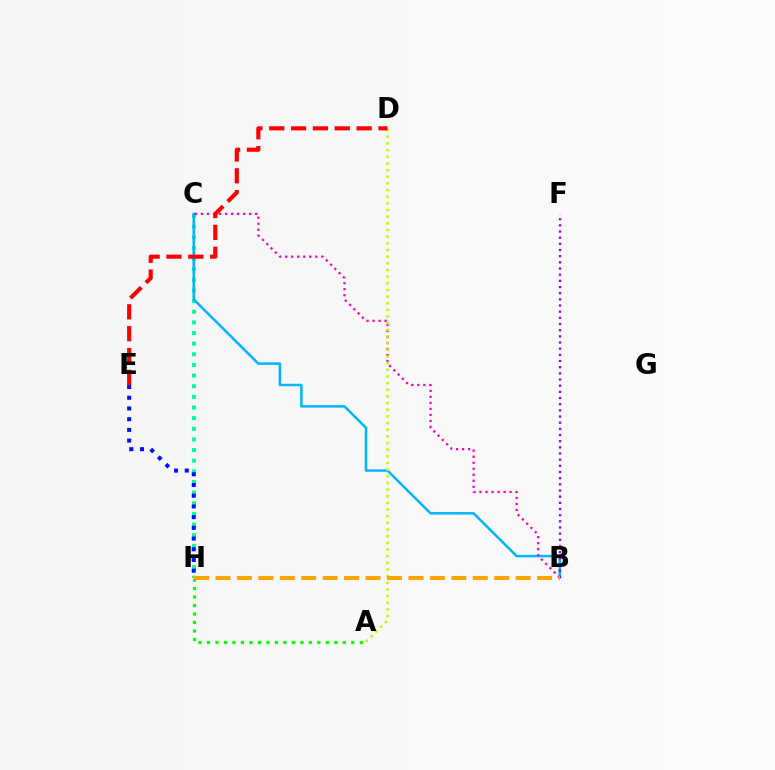{('C', 'H'): [{'color': '#00ff9d', 'line_style': 'dotted', 'thickness': 2.89}], ('B', 'C'): [{'color': '#00b5ff', 'line_style': 'solid', 'thickness': 1.8}, {'color': '#ff00bd', 'line_style': 'dotted', 'thickness': 1.64}], ('E', 'H'): [{'color': '#0010ff', 'line_style': 'dotted', 'thickness': 2.91}], ('B', 'F'): [{'color': '#9b00ff', 'line_style': 'dotted', 'thickness': 1.68}], ('A', 'H'): [{'color': '#08ff00', 'line_style': 'dotted', 'thickness': 2.31}], ('A', 'D'): [{'color': '#b3ff00', 'line_style': 'dotted', 'thickness': 1.81}], ('B', 'H'): [{'color': '#ffa500', 'line_style': 'dashed', 'thickness': 2.91}], ('D', 'E'): [{'color': '#ff0000', 'line_style': 'dashed', 'thickness': 2.97}]}